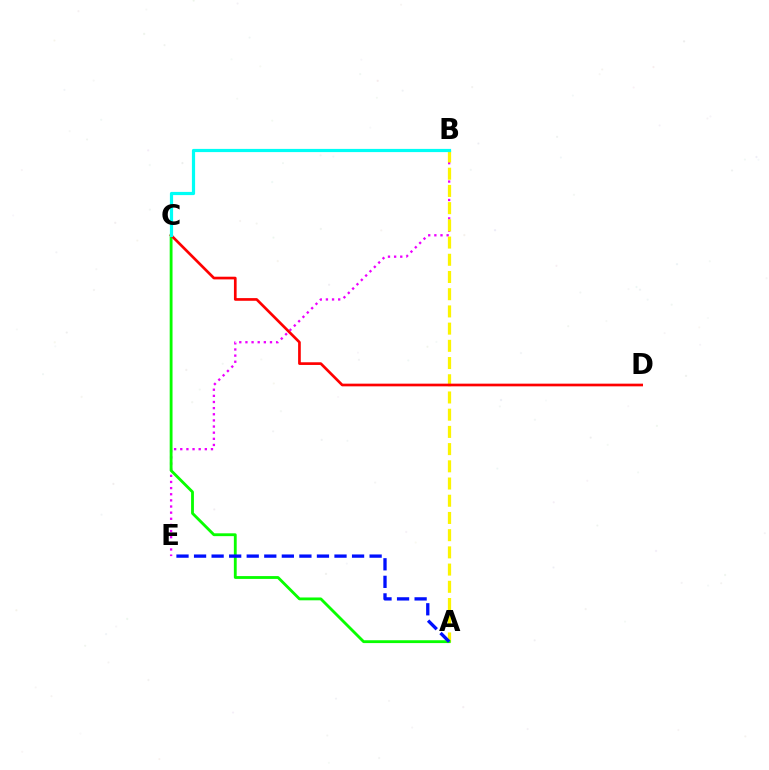{('B', 'E'): [{'color': '#ee00ff', 'line_style': 'dotted', 'thickness': 1.67}], ('A', 'B'): [{'color': '#fcf500', 'line_style': 'dashed', 'thickness': 2.34}], ('A', 'C'): [{'color': '#08ff00', 'line_style': 'solid', 'thickness': 2.04}], ('C', 'D'): [{'color': '#ff0000', 'line_style': 'solid', 'thickness': 1.93}], ('B', 'C'): [{'color': '#00fff6', 'line_style': 'solid', 'thickness': 2.3}], ('A', 'E'): [{'color': '#0010ff', 'line_style': 'dashed', 'thickness': 2.38}]}